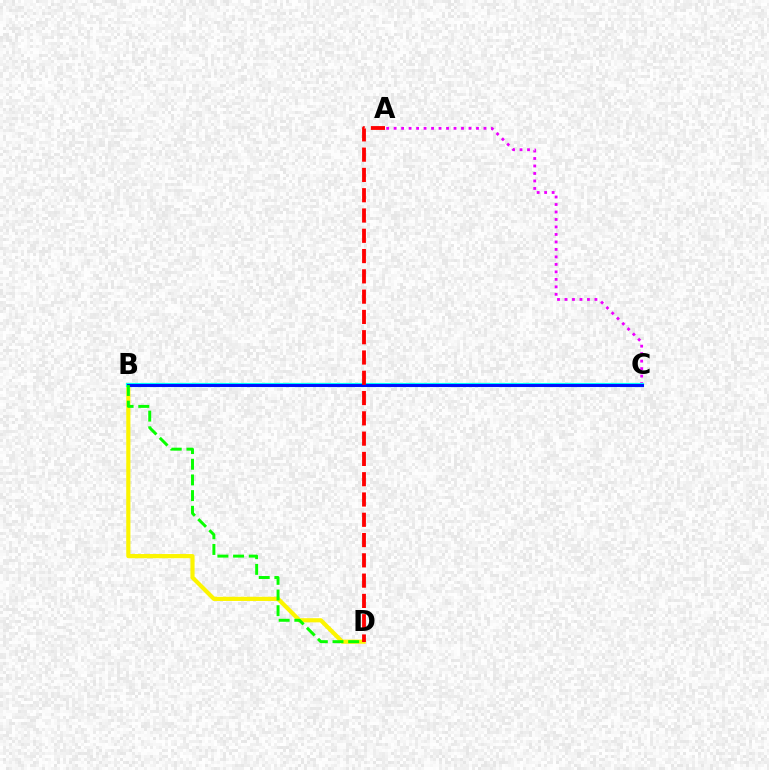{('A', 'C'): [{'color': '#ee00ff', 'line_style': 'dotted', 'thickness': 2.03}], ('B', 'D'): [{'color': '#fcf500', 'line_style': 'solid', 'thickness': 3.0}, {'color': '#08ff00', 'line_style': 'dashed', 'thickness': 2.13}], ('B', 'C'): [{'color': '#00fff6', 'line_style': 'solid', 'thickness': 3.0}, {'color': '#0010ff', 'line_style': 'solid', 'thickness': 2.14}], ('A', 'D'): [{'color': '#ff0000', 'line_style': 'dashed', 'thickness': 2.76}]}